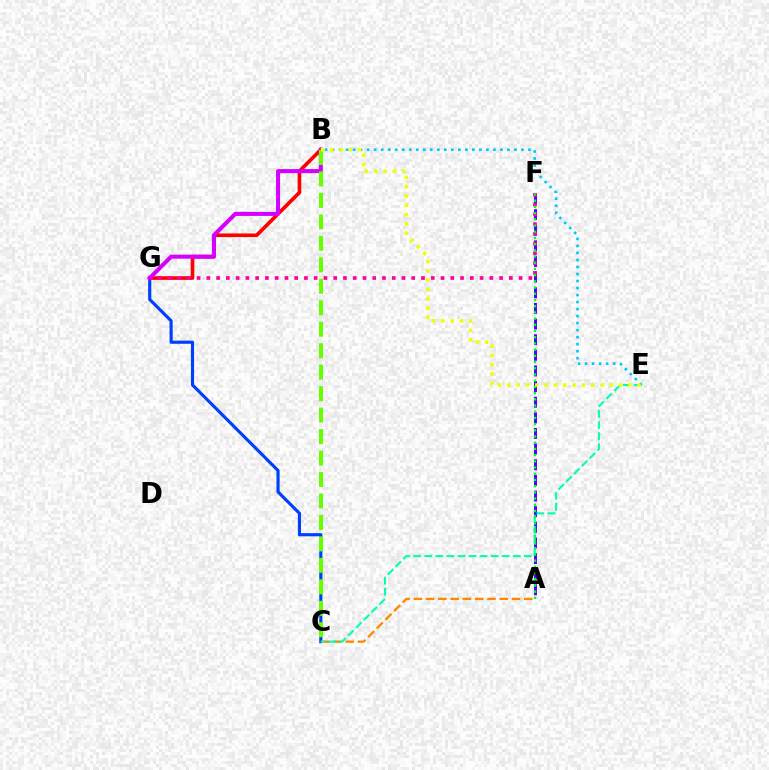{('B', 'E'): [{'color': '#00c7ff', 'line_style': 'dotted', 'thickness': 1.91}, {'color': '#eeff00', 'line_style': 'dotted', 'thickness': 2.53}], ('B', 'G'): [{'color': '#ff0000', 'line_style': 'solid', 'thickness': 2.63}, {'color': '#d600ff', 'line_style': 'solid', 'thickness': 2.92}], ('C', 'G'): [{'color': '#003fff', 'line_style': 'solid', 'thickness': 2.27}], ('A', 'F'): [{'color': '#4f00ff', 'line_style': 'dashed', 'thickness': 2.12}, {'color': '#00ff27', 'line_style': 'dotted', 'thickness': 1.69}], ('A', 'C'): [{'color': '#ff8800', 'line_style': 'dashed', 'thickness': 1.67}], ('C', 'E'): [{'color': '#00ffaf', 'line_style': 'dashed', 'thickness': 1.5}], ('F', 'G'): [{'color': '#ff00a0', 'line_style': 'dotted', 'thickness': 2.65}], ('B', 'C'): [{'color': '#66ff00', 'line_style': 'dashed', 'thickness': 2.92}]}